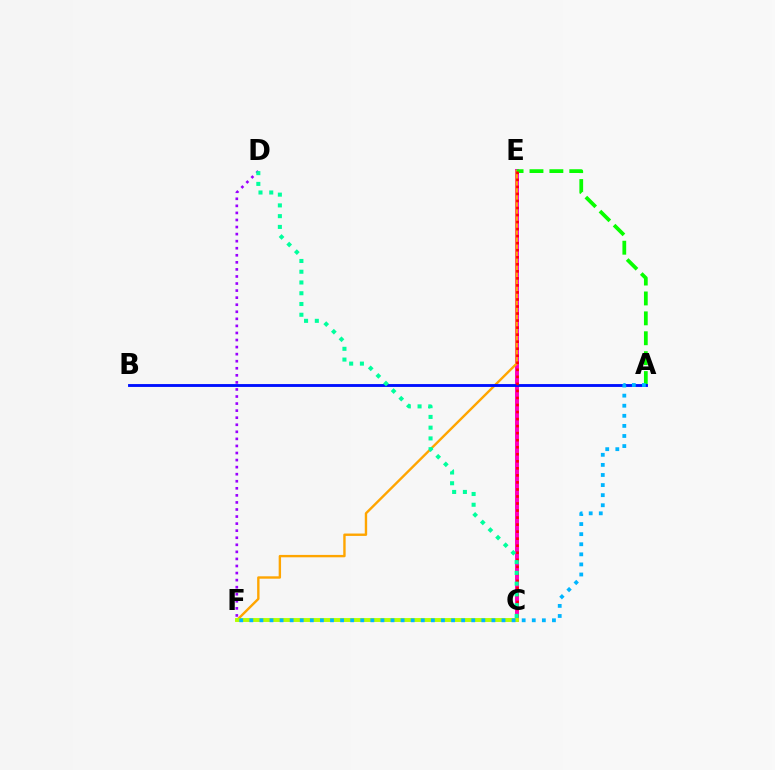{('C', 'E'): [{'color': '#ff00bd', 'line_style': 'solid', 'thickness': 2.85}, {'color': '#ff0000', 'line_style': 'dotted', 'thickness': 1.91}], ('E', 'F'): [{'color': '#ffa500', 'line_style': 'solid', 'thickness': 1.72}], ('A', 'E'): [{'color': '#08ff00', 'line_style': 'dashed', 'thickness': 2.7}], ('C', 'F'): [{'color': '#b3ff00', 'line_style': 'solid', 'thickness': 2.82}], ('A', 'B'): [{'color': '#0010ff', 'line_style': 'solid', 'thickness': 2.07}], ('D', 'F'): [{'color': '#9b00ff', 'line_style': 'dotted', 'thickness': 1.92}], ('C', 'D'): [{'color': '#00ff9d', 'line_style': 'dotted', 'thickness': 2.92}], ('A', 'F'): [{'color': '#00b5ff', 'line_style': 'dotted', 'thickness': 2.74}]}